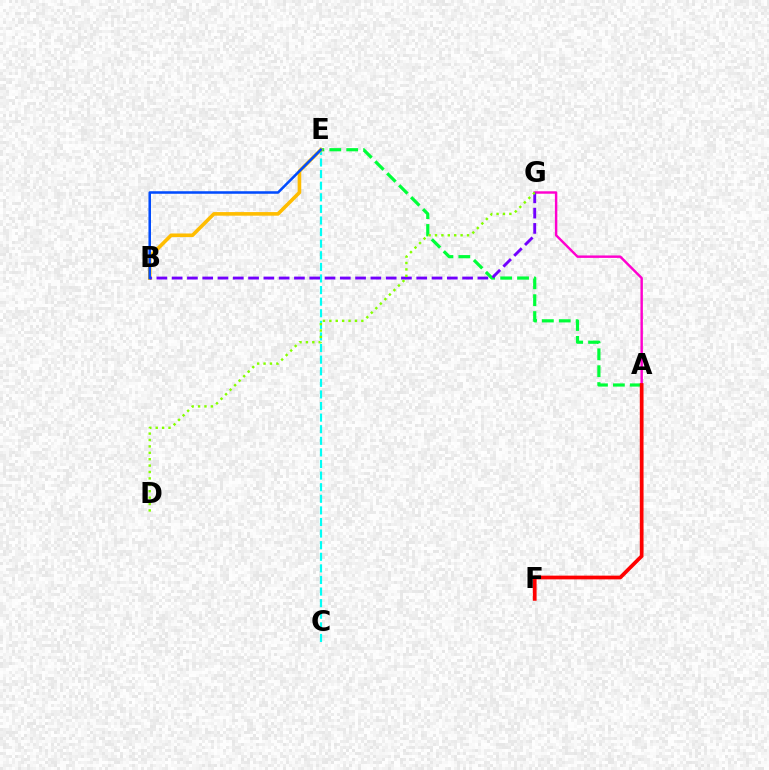{('C', 'E'): [{'color': '#00fff6', 'line_style': 'dashed', 'thickness': 1.58}], ('A', 'E'): [{'color': '#00ff39', 'line_style': 'dashed', 'thickness': 2.3}], ('B', 'E'): [{'color': '#ffbd00', 'line_style': 'solid', 'thickness': 2.6}, {'color': '#004bff', 'line_style': 'solid', 'thickness': 1.82}], ('A', 'G'): [{'color': '#ff00cf', 'line_style': 'solid', 'thickness': 1.75}], ('A', 'F'): [{'color': '#ff0000', 'line_style': 'solid', 'thickness': 2.69}], ('B', 'G'): [{'color': '#7200ff', 'line_style': 'dashed', 'thickness': 2.08}], ('D', 'G'): [{'color': '#84ff00', 'line_style': 'dotted', 'thickness': 1.74}]}